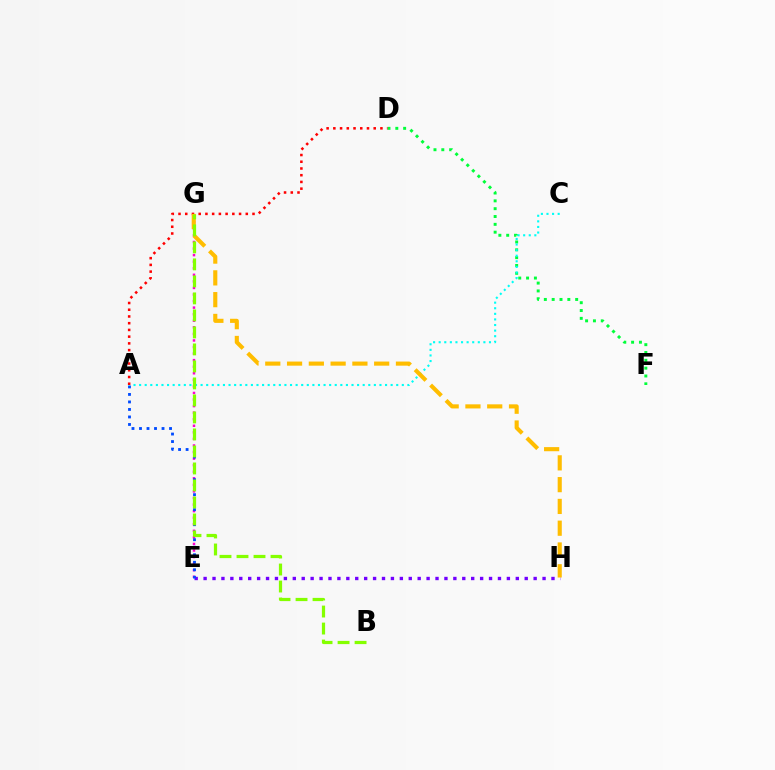{('D', 'F'): [{'color': '#00ff39', 'line_style': 'dotted', 'thickness': 2.13}], ('E', 'G'): [{'color': '#ff00cf', 'line_style': 'dotted', 'thickness': 1.78}], ('E', 'H'): [{'color': '#7200ff', 'line_style': 'dotted', 'thickness': 2.42}], ('A', 'E'): [{'color': '#004bff', 'line_style': 'dotted', 'thickness': 2.04}], ('A', 'C'): [{'color': '#00fff6', 'line_style': 'dotted', 'thickness': 1.52}], ('A', 'D'): [{'color': '#ff0000', 'line_style': 'dotted', 'thickness': 1.83}], ('G', 'H'): [{'color': '#ffbd00', 'line_style': 'dashed', 'thickness': 2.96}], ('B', 'G'): [{'color': '#84ff00', 'line_style': 'dashed', 'thickness': 2.31}]}